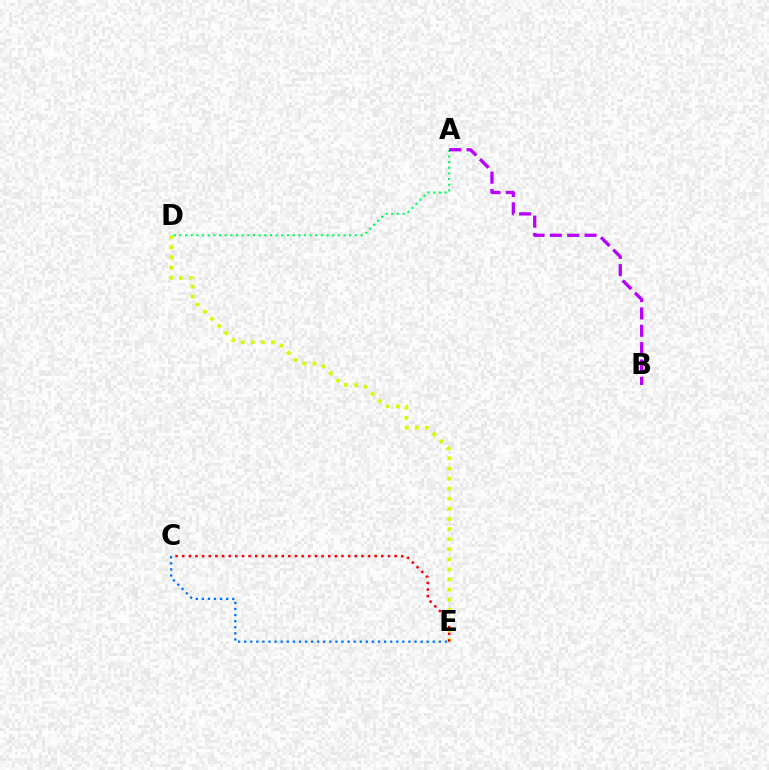{('D', 'E'): [{'color': '#d1ff00', 'line_style': 'dotted', 'thickness': 2.74}], ('A', 'D'): [{'color': '#00ff5c', 'line_style': 'dotted', 'thickness': 1.54}], ('A', 'B'): [{'color': '#b900ff', 'line_style': 'dashed', 'thickness': 2.36}], ('C', 'E'): [{'color': '#0074ff', 'line_style': 'dotted', 'thickness': 1.65}, {'color': '#ff0000', 'line_style': 'dotted', 'thickness': 1.8}]}